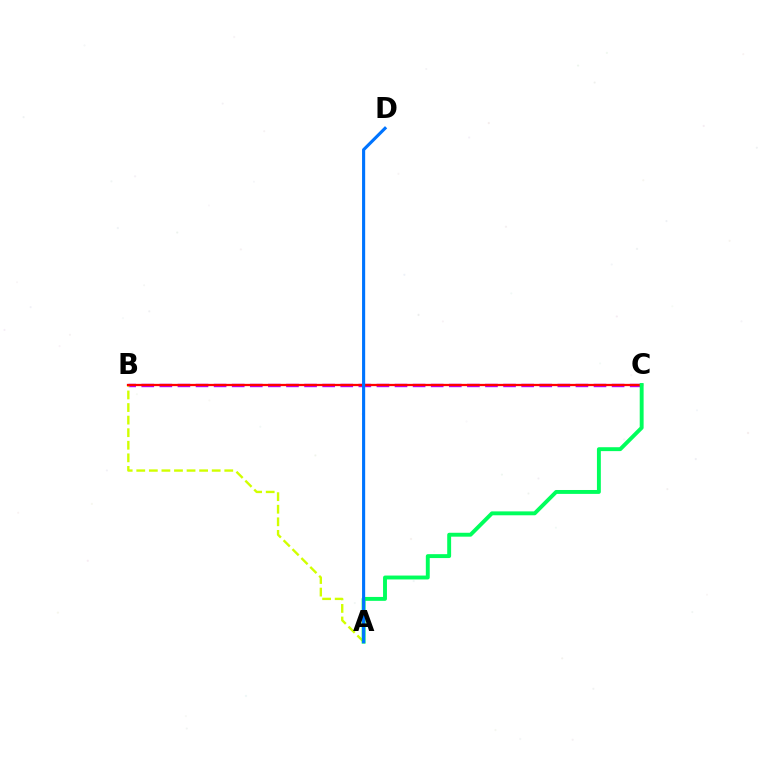{('B', 'C'): [{'color': '#b900ff', 'line_style': 'dashed', 'thickness': 2.46}, {'color': '#ff0000', 'line_style': 'solid', 'thickness': 1.64}], ('A', 'B'): [{'color': '#d1ff00', 'line_style': 'dashed', 'thickness': 1.71}], ('A', 'C'): [{'color': '#00ff5c', 'line_style': 'solid', 'thickness': 2.81}], ('A', 'D'): [{'color': '#0074ff', 'line_style': 'solid', 'thickness': 2.24}]}